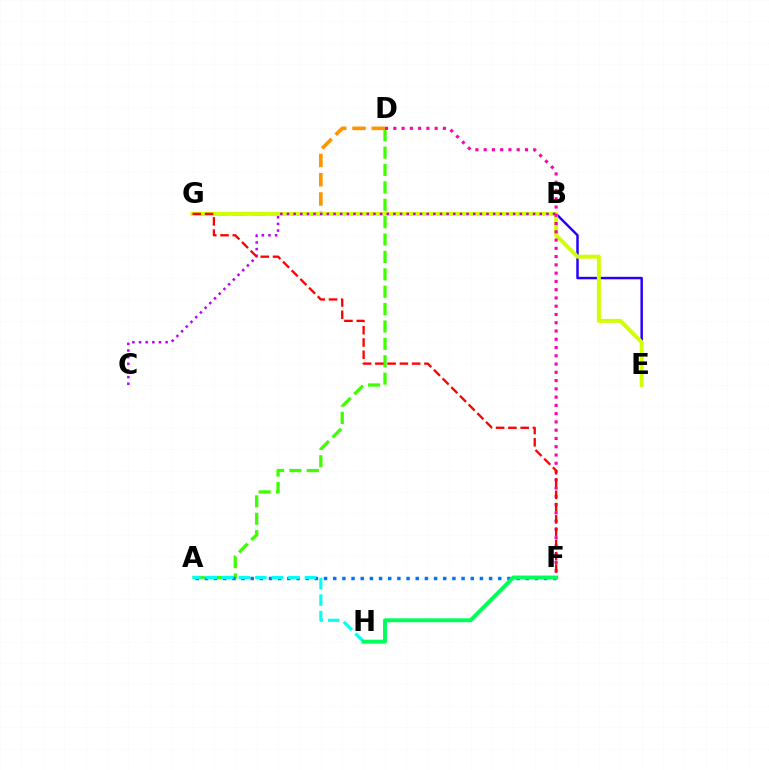{('A', 'D'): [{'color': '#3dff00', 'line_style': 'dashed', 'thickness': 2.36}], ('A', 'F'): [{'color': '#0074ff', 'line_style': 'dotted', 'thickness': 2.49}], ('D', 'G'): [{'color': '#ff9400', 'line_style': 'dashed', 'thickness': 2.62}], ('B', 'E'): [{'color': '#2500ff', 'line_style': 'solid', 'thickness': 1.78}], ('A', 'H'): [{'color': '#00fff6', 'line_style': 'dashed', 'thickness': 2.24}], ('E', 'G'): [{'color': '#d1ff00', 'line_style': 'solid', 'thickness': 2.84}], ('B', 'C'): [{'color': '#b900ff', 'line_style': 'dotted', 'thickness': 1.81}], ('D', 'F'): [{'color': '#ff00ac', 'line_style': 'dotted', 'thickness': 2.25}], ('F', 'G'): [{'color': '#ff0000', 'line_style': 'dashed', 'thickness': 1.67}], ('F', 'H'): [{'color': '#00ff5c', 'line_style': 'solid', 'thickness': 2.84}]}